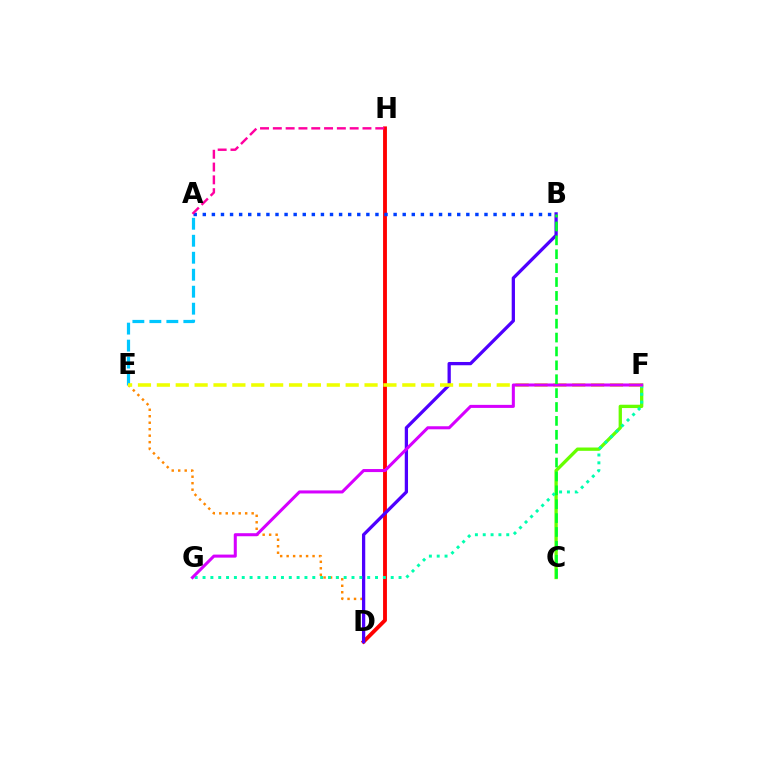{('C', 'F'): [{'color': '#66ff00', 'line_style': 'solid', 'thickness': 2.39}], ('D', 'H'): [{'color': '#ff0000', 'line_style': 'solid', 'thickness': 2.78}], ('A', 'B'): [{'color': '#003fff', 'line_style': 'dotted', 'thickness': 2.47}], ('A', 'E'): [{'color': '#00c7ff', 'line_style': 'dashed', 'thickness': 2.31}], ('D', 'E'): [{'color': '#ff8800', 'line_style': 'dotted', 'thickness': 1.76}], ('B', 'D'): [{'color': '#4f00ff', 'line_style': 'solid', 'thickness': 2.35}], ('F', 'G'): [{'color': '#00ffaf', 'line_style': 'dotted', 'thickness': 2.13}, {'color': '#d600ff', 'line_style': 'solid', 'thickness': 2.19}], ('A', 'H'): [{'color': '#ff00a0', 'line_style': 'dashed', 'thickness': 1.74}], ('E', 'F'): [{'color': '#eeff00', 'line_style': 'dashed', 'thickness': 2.57}], ('B', 'C'): [{'color': '#00ff27', 'line_style': 'dashed', 'thickness': 1.89}]}